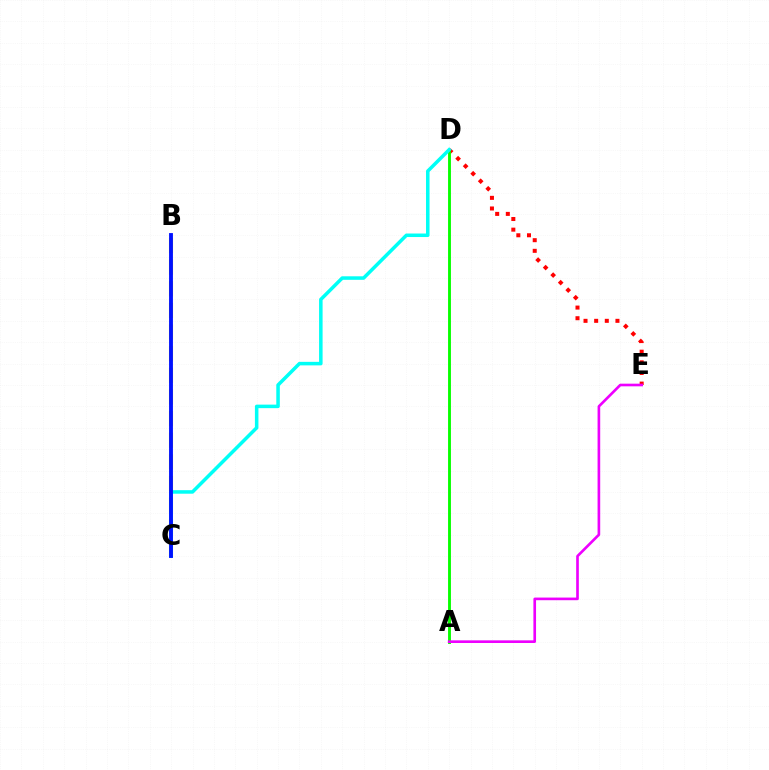{('D', 'E'): [{'color': '#ff0000', 'line_style': 'dotted', 'thickness': 2.89}], ('B', 'C'): [{'color': '#fcf500', 'line_style': 'dashed', 'thickness': 2.94}, {'color': '#0010ff', 'line_style': 'solid', 'thickness': 2.78}], ('A', 'D'): [{'color': '#08ff00', 'line_style': 'solid', 'thickness': 2.07}], ('A', 'E'): [{'color': '#ee00ff', 'line_style': 'solid', 'thickness': 1.91}], ('C', 'D'): [{'color': '#00fff6', 'line_style': 'solid', 'thickness': 2.54}]}